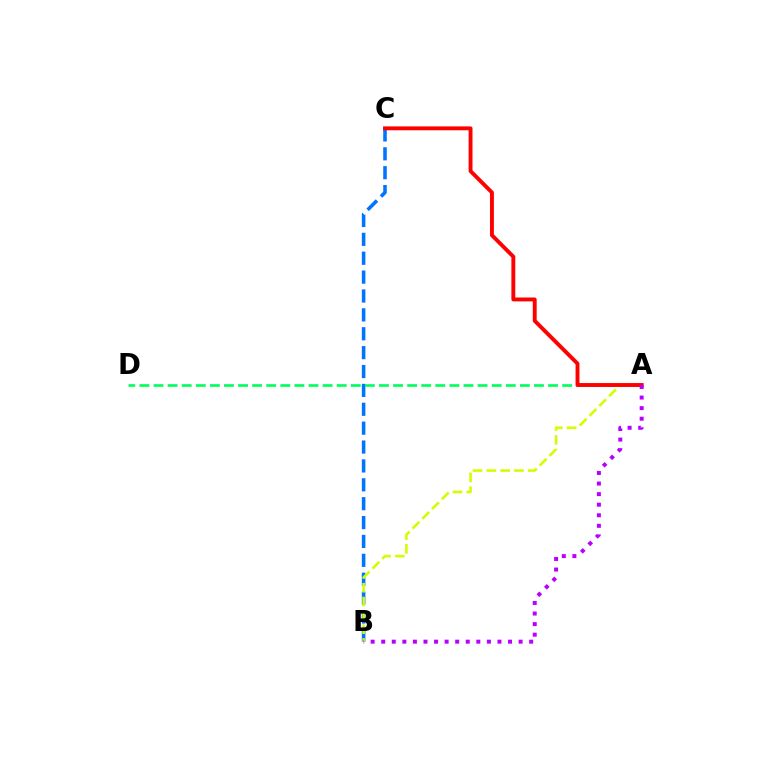{('B', 'C'): [{'color': '#0074ff', 'line_style': 'dashed', 'thickness': 2.57}], ('A', 'D'): [{'color': '#00ff5c', 'line_style': 'dashed', 'thickness': 1.91}], ('A', 'B'): [{'color': '#d1ff00', 'line_style': 'dashed', 'thickness': 1.88}, {'color': '#b900ff', 'line_style': 'dotted', 'thickness': 2.87}], ('A', 'C'): [{'color': '#ff0000', 'line_style': 'solid', 'thickness': 2.81}]}